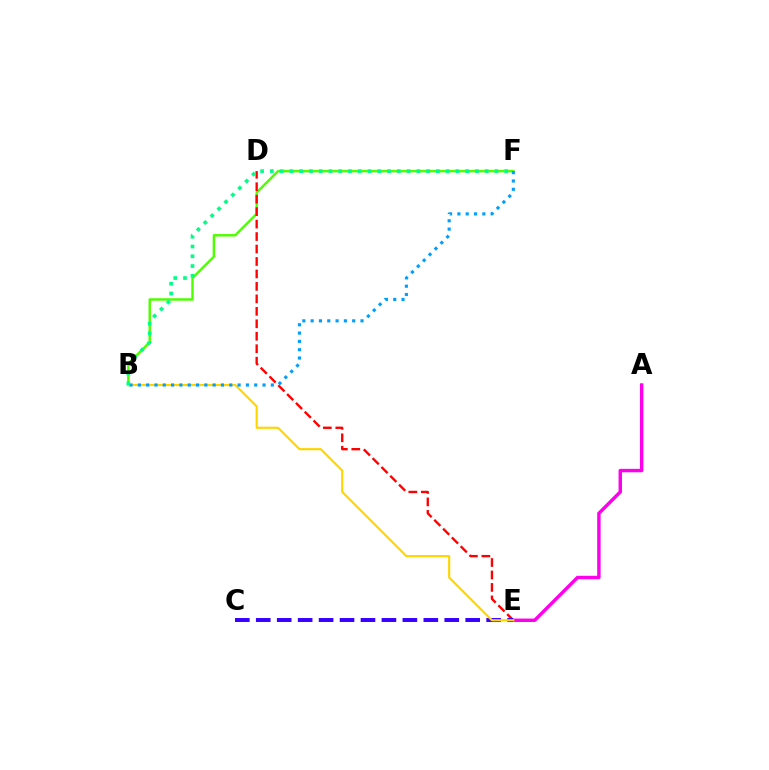{('B', 'F'): [{'color': '#4fff00', 'line_style': 'solid', 'thickness': 1.76}, {'color': '#009eff', 'line_style': 'dotted', 'thickness': 2.26}, {'color': '#00ff86', 'line_style': 'dotted', 'thickness': 2.65}], ('D', 'E'): [{'color': '#ff0000', 'line_style': 'dashed', 'thickness': 1.69}], ('A', 'E'): [{'color': '#ff00ed', 'line_style': 'solid', 'thickness': 2.47}], ('C', 'E'): [{'color': '#3700ff', 'line_style': 'dashed', 'thickness': 2.85}], ('B', 'E'): [{'color': '#ffd500', 'line_style': 'solid', 'thickness': 1.54}]}